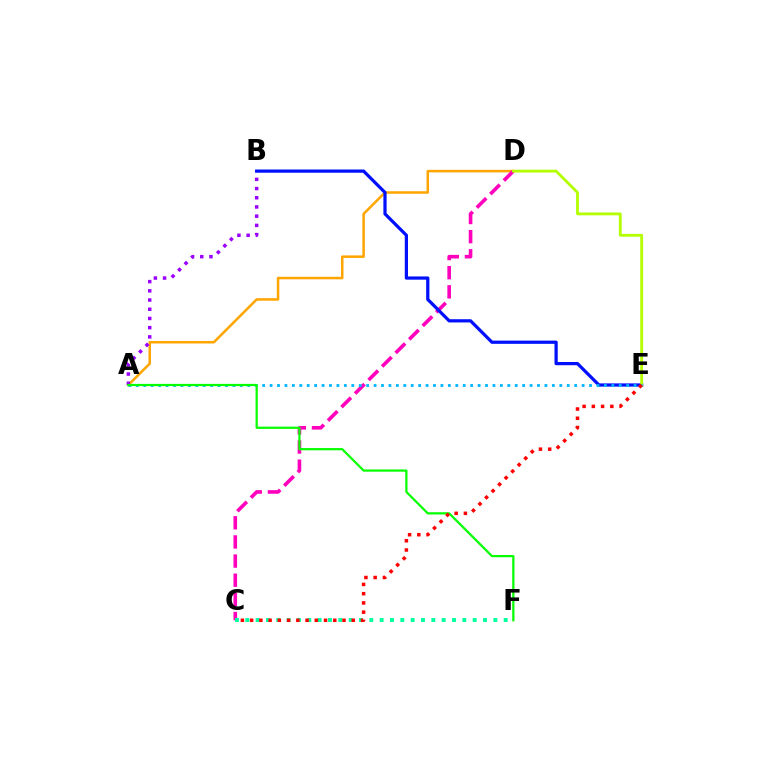{('A', 'D'): [{'color': '#ffa500', 'line_style': 'solid', 'thickness': 1.81}], ('C', 'D'): [{'color': '#ff00bd', 'line_style': 'dashed', 'thickness': 2.6}], ('A', 'B'): [{'color': '#9b00ff', 'line_style': 'dotted', 'thickness': 2.5}], ('C', 'F'): [{'color': '#00ff9d', 'line_style': 'dotted', 'thickness': 2.81}], ('B', 'E'): [{'color': '#0010ff', 'line_style': 'solid', 'thickness': 2.32}], ('D', 'E'): [{'color': '#b3ff00', 'line_style': 'solid', 'thickness': 2.03}], ('A', 'E'): [{'color': '#00b5ff', 'line_style': 'dotted', 'thickness': 2.02}], ('A', 'F'): [{'color': '#08ff00', 'line_style': 'solid', 'thickness': 1.61}], ('C', 'E'): [{'color': '#ff0000', 'line_style': 'dotted', 'thickness': 2.51}]}